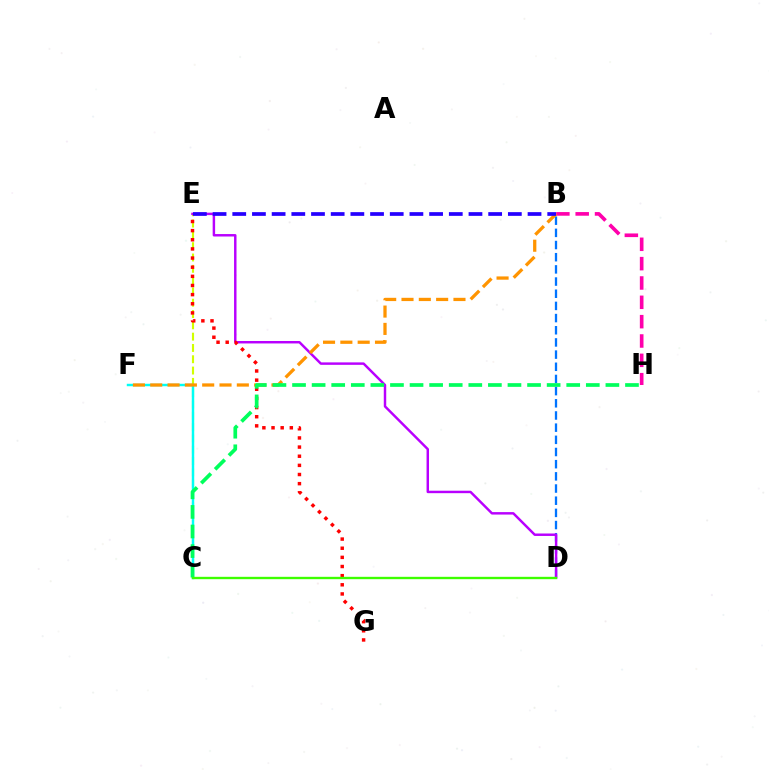{('C', 'E'): [{'color': '#d1ff00', 'line_style': 'dashed', 'thickness': 1.54}], ('B', 'D'): [{'color': '#0074ff', 'line_style': 'dashed', 'thickness': 1.65}], ('C', 'F'): [{'color': '#00fff6', 'line_style': 'solid', 'thickness': 1.76}], ('D', 'E'): [{'color': '#b900ff', 'line_style': 'solid', 'thickness': 1.77}], ('B', 'H'): [{'color': '#ff00ac', 'line_style': 'dashed', 'thickness': 2.63}], ('B', 'F'): [{'color': '#ff9400', 'line_style': 'dashed', 'thickness': 2.35}], ('E', 'G'): [{'color': '#ff0000', 'line_style': 'dotted', 'thickness': 2.48}], ('C', 'H'): [{'color': '#00ff5c', 'line_style': 'dashed', 'thickness': 2.66}], ('C', 'D'): [{'color': '#3dff00', 'line_style': 'solid', 'thickness': 1.7}], ('B', 'E'): [{'color': '#2500ff', 'line_style': 'dashed', 'thickness': 2.67}]}